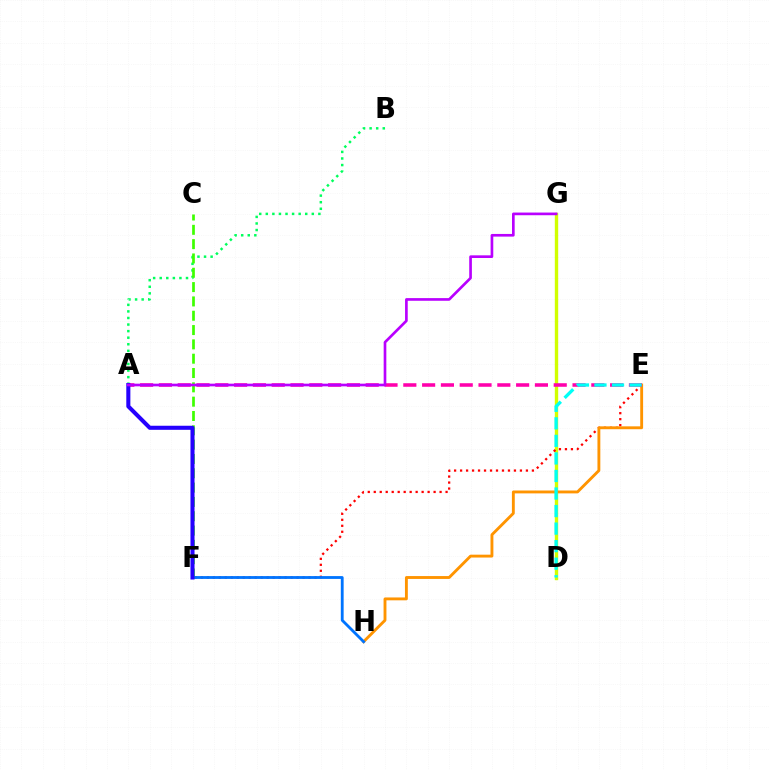{('D', 'G'): [{'color': '#d1ff00', 'line_style': 'solid', 'thickness': 2.43}], ('E', 'F'): [{'color': '#ff0000', 'line_style': 'dotted', 'thickness': 1.63}], ('E', 'H'): [{'color': '#ff9400', 'line_style': 'solid', 'thickness': 2.07}], ('A', 'E'): [{'color': '#ff00ac', 'line_style': 'dashed', 'thickness': 2.55}], ('A', 'B'): [{'color': '#00ff5c', 'line_style': 'dotted', 'thickness': 1.79}], ('D', 'E'): [{'color': '#00fff6', 'line_style': 'dashed', 'thickness': 2.38}], ('C', 'F'): [{'color': '#3dff00', 'line_style': 'dashed', 'thickness': 1.95}], ('F', 'H'): [{'color': '#0074ff', 'line_style': 'solid', 'thickness': 2.03}], ('A', 'F'): [{'color': '#2500ff', 'line_style': 'solid', 'thickness': 2.93}], ('A', 'G'): [{'color': '#b900ff', 'line_style': 'solid', 'thickness': 1.92}]}